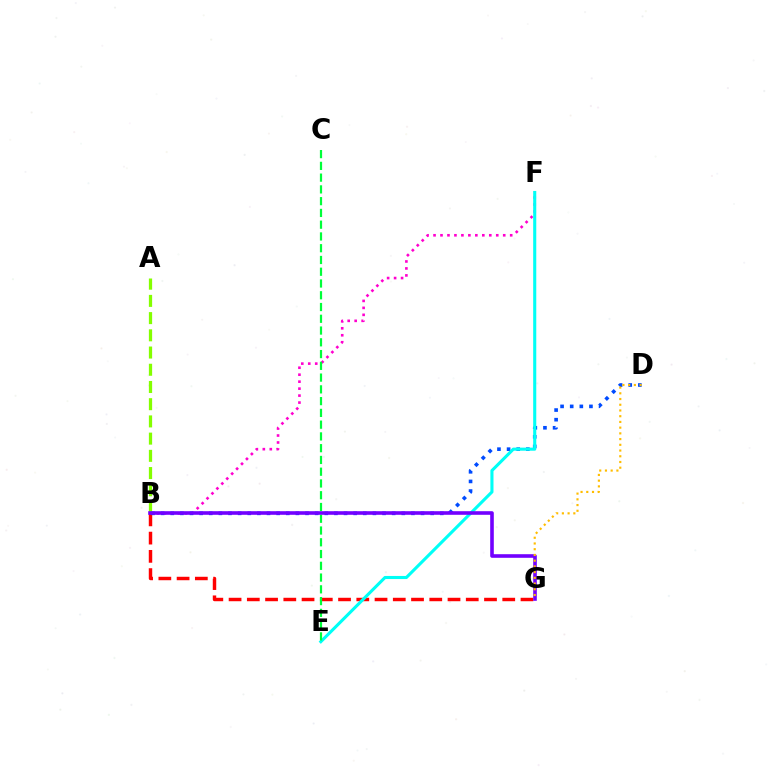{('B', 'F'): [{'color': '#ff00cf', 'line_style': 'dotted', 'thickness': 1.89}], ('B', 'G'): [{'color': '#ff0000', 'line_style': 'dashed', 'thickness': 2.48}, {'color': '#7200ff', 'line_style': 'solid', 'thickness': 2.59}], ('A', 'B'): [{'color': '#84ff00', 'line_style': 'dashed', 'thickness': 2.34}], ('B', 'D'): [{'color': '#004bff', 'line_style': 'dotted', 'thickness': 2.62}], ('E', 'F'): [{'color': '#00fff6', 'line_style': 'solid', 'thickness': 2.22}], ('C', 'E'): [{'color': '#00ff39', 'line_style': 'dashed', 'thickness': 1.6}], ('D', 'G'): [{'color': '#ffbd00', 'line_style': 'dotted', 'thickness': 1.55}]}